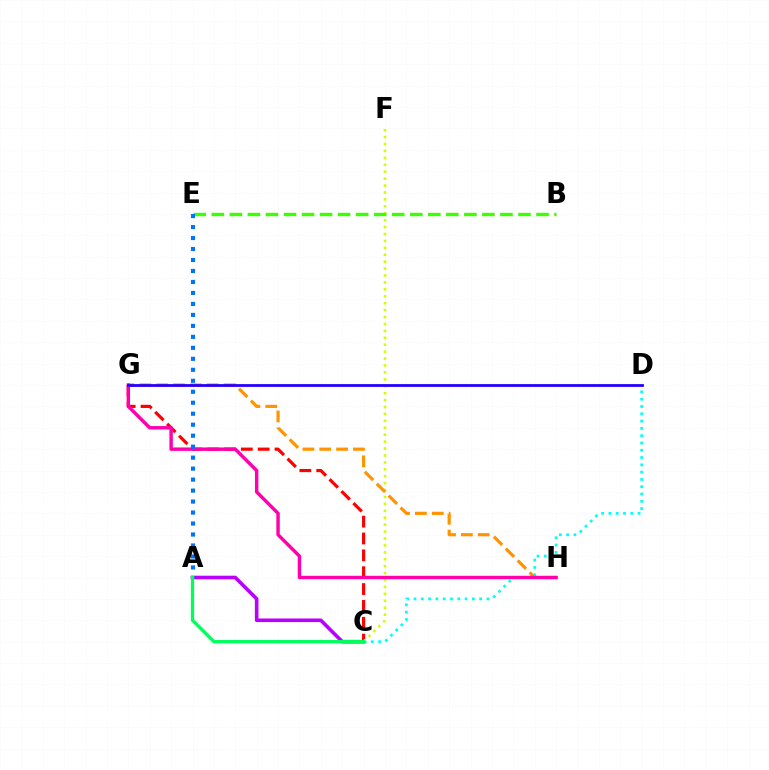{('C', 'G'): [{'color': '#ff0000', 'line_style': 'dashed', 'thickness': 2.29}], ('C', 'D'): [{'color': '#00fff6', 'line_style': 'dotted', 'thickness': 1.98}], ('A', 'C'): [{'color': '#b900ff', 'line_style': 'solid', 'thickness': 2.6}, {'color': '#00ff5c', 'line_style': 'solid', 'thickness': 2.37}], ('C', 'F'): [{'color': '#d1ff00', 'line_style': 'dotted', 'thickness': 1.88}], ('G', 'H'): [{'color': '#ff9400', 'line_style': 'dashed', 'thickness': 2.29}, {'color': '#ff00ac', 'line_style': 'solid', 'thickness': 2.46}], ('B', 'E'): [{'color': '#3dff00', 'line_style': 'dashed', 'thickness': 2.45}], ('D', 'G'): [{'color': '#2500ff', 'line_style': 'solid', 'thickness': 2.01}], ('A', 'E'): [{'color': '#0074ff', 'line_style': 'dotted', 'thickness': 2.98}]}